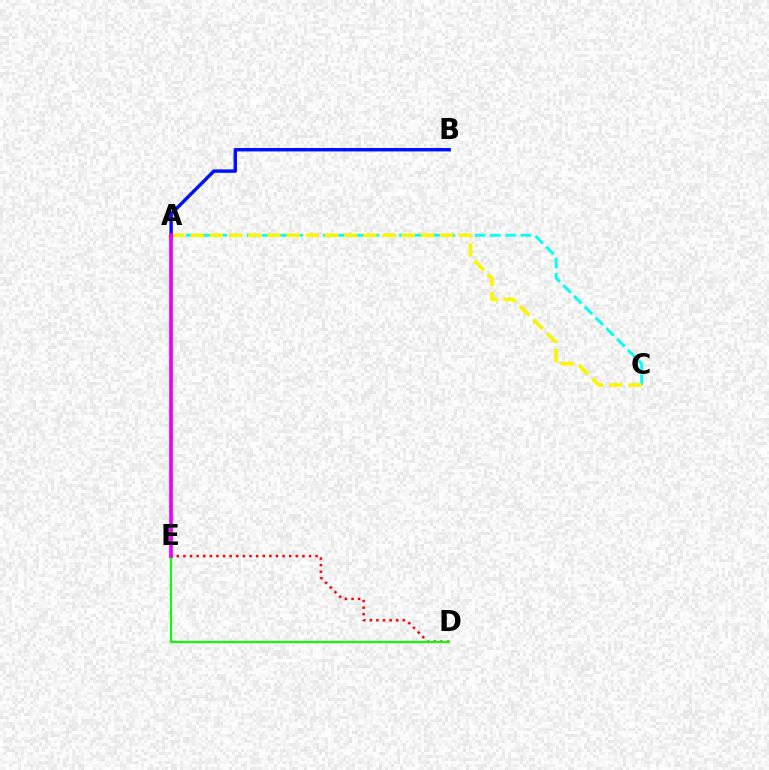{('D', 'E'): [{'color': '#ff0000', 'line_style': 'dotted', 'thickness': 1.8}, {'color': '#08ff00', 'line_style': 'solid', 'thickness': 1.53}], ('A', 'C'): [{'color': '#00fff6', 'line_style': 'dashed', 'thickness': 2.07}, {'color': '#fcf500', 'line_style': 'dashed', 'thickness': 2.61}], ('A', 'B'): [{'color': '#0010ff', 'line_style': 'solid', 'thickness': 2.47}], ('A', 'E'): [{'color': '#ee00ff', 'line_style': 'solid', 'thickness': 2.67}]}